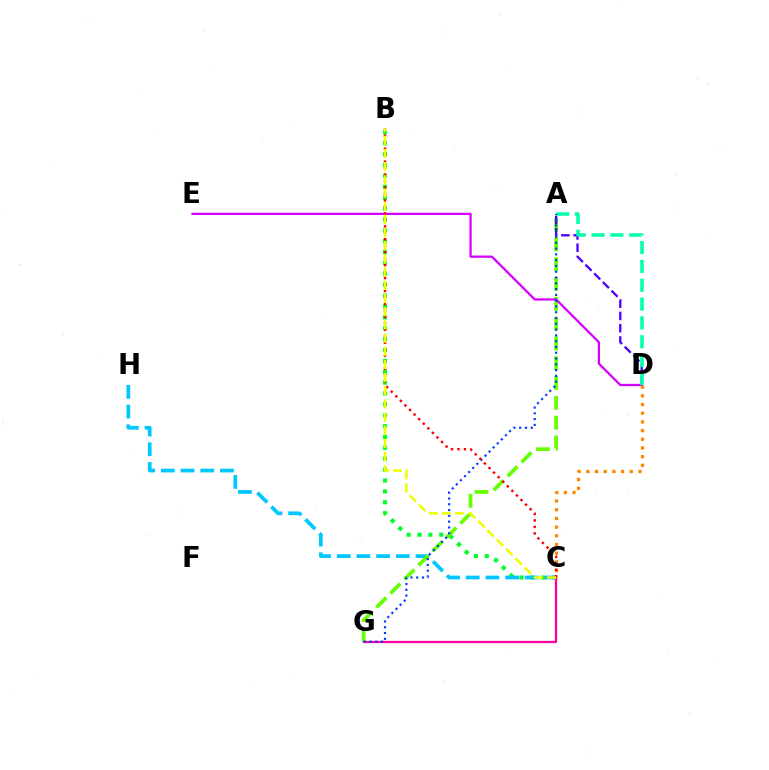{('B', 'C'): [{'color': '#00ff27', 'line_style': 'dotted', 'thickness': 2.96}, {'color': '#ff0000', 'line_style': 'dotted', 'thickness': 1.76}, {'color': '#eeff00', 'line_style': 'dashed', 'thickness': 1.79}], ('C', 'H'): [{'color': '#00c7ff', 'line_style': 'dashed', 'thickness': 2.68}], ('A', 'G'): [{'color': '#66ff00', 'line_style': 'dashed', 'thickness': 2.69}, {'color': '#003fff', 'line_style': 'dotted', 'thickness': 1.57}], ('A', 'D'): [{'color': '#4f00ff', 'line_style': 'dashed', 'thickness': 1.67}, {'color': '#00ffaf', 'line_style': 'dashed', 'thickness': 2.56}], ('D', 'E'): [{'color': '#d600ff', 'line_style': 'solid', 'thickness': 1.62}], ('C', 'G'): [{'color': '#ff00a0', 'line_style': 'solid', 'thickness': 1.62}], ('C', 'D'): [{'color': '#ff8800', 'line_style': 'dotted', 'thickness': 2.36}]}